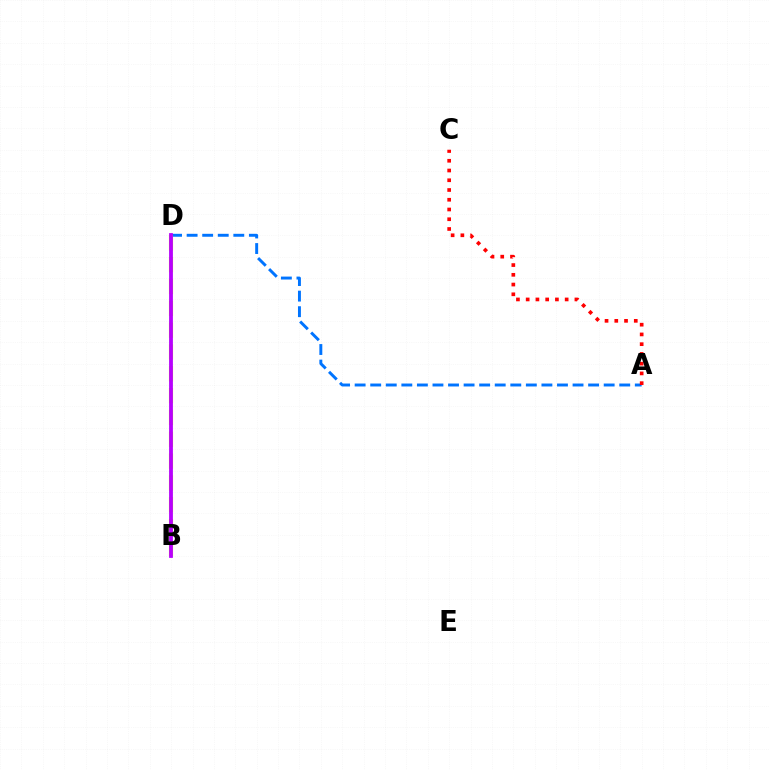{('A', 'D'): [{'color': '#0074ff', 'line_style': 'dashed', 'thickness': 2.11}], ('B', 'D'): [{'color': '#00ff5c', 'line_style': 'solid', 'thickness': 1.63}, {'color': '#d1ff00', 'line_style': 'dashed', 'thickness': 2.96}, {'color': '#b900ff', 'line_style': 'solid', 'thickness': 2.72}], ('A', 'C'): [{'color': '#ff0000', 'line_style': 'dotted', 'thickness': 2.65}]}